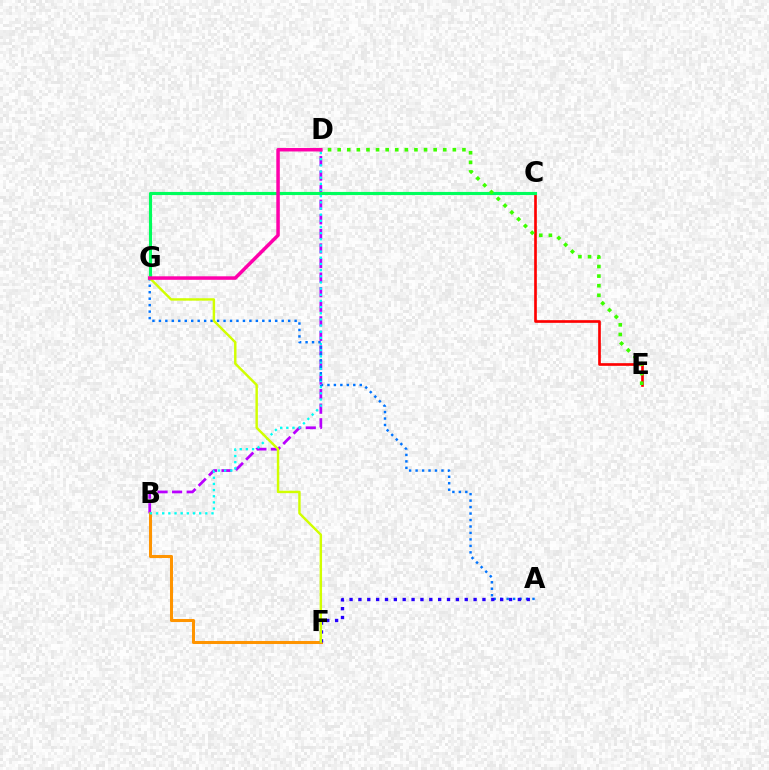{('C', 'E'): [{'color': '#ff0000', 'line_style': 'solid', 'thickness': 1.93}], ('B', 'D'): [{'color': '#b900ff', 'line_style': 'dashed', 'thickness': 1.98}, {'color': '#00fff6', 'line_style': 'dotted', 'thickness': 1.67}], ('B', 'F'): [{'color': '#ff9400', 'line_style': 'solid', 'thickness': 2.18}], ('A', 'G'): [{'color': '#0074ff', 'line_style': 'dotted', 'thickness': 1.76}], ('C', 'G'): [{'color': '#00ff5c', 'line_style': 'solid', 'thickness': 2.25}], ('A', 'F'): [{'color': '#2500ff', 'line_style': 'dotted', 'thickness': 2.41}], ('F', 'G'): [{'color': '#d1ff00', 'line_style': 'solid', 'thickness': 1.75}], ('D', 'E'): [{'color': '#3dff00', 'line_style': 'dotted', 'thickness': 2.61}], ('D', 'G'): [{'color': '#ff00ac', 'line_style': 'solid', 'thickness': 2.52}]}